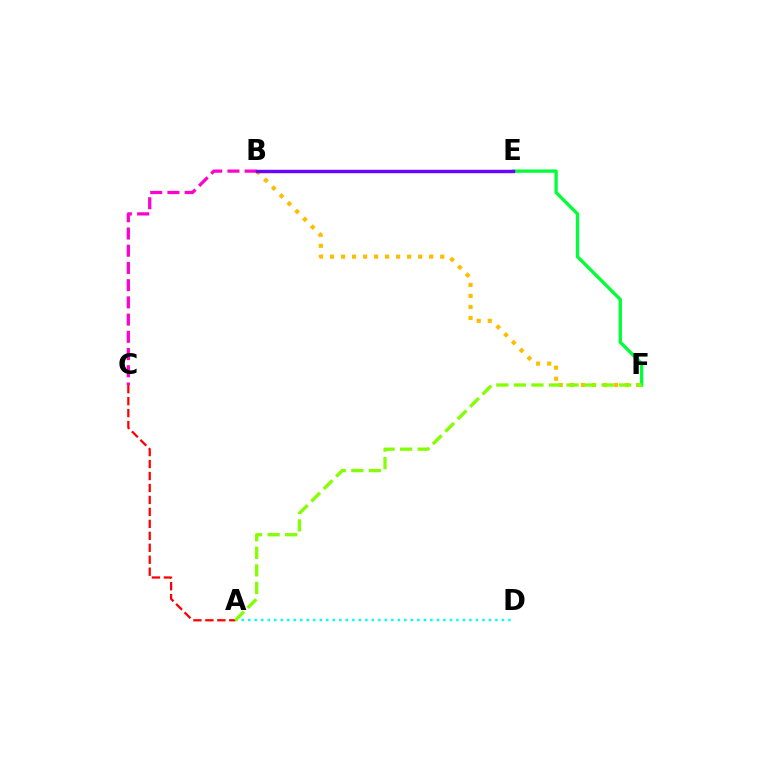{('B', 'F'): [{'color': '#ffbd00', 'line_style': 'dotted', 'thickness': 2.99}], ('B', 'C'): [{'color': '#ff00cf', 'line_style': 'dashed', 'thickness': 2.34}], ('E', 'F'): [{'color': '#00ff39', 'line_style': 'solid', 'thickness': 2.39}], ('A', 'D'): [{'color': '#00fff6', 'line_style': 'dotted', 'thickness': 1.77}], ('A', 'C'): [{'color': '#ff0000', 'line_style': 'dashed', 'thickness': 1.63}], ('B', 'E'): [{'color': '#004bff', 'line_style': 'solid', 'thickness': 2.31}, {'color': '#7200ff', 'line_style': 'solid', 'thickness': 2.33}], ('A', 'F'): [{'color': '#84ff00', 'line_style': 'dashed', 'thickness': 2.38}]}